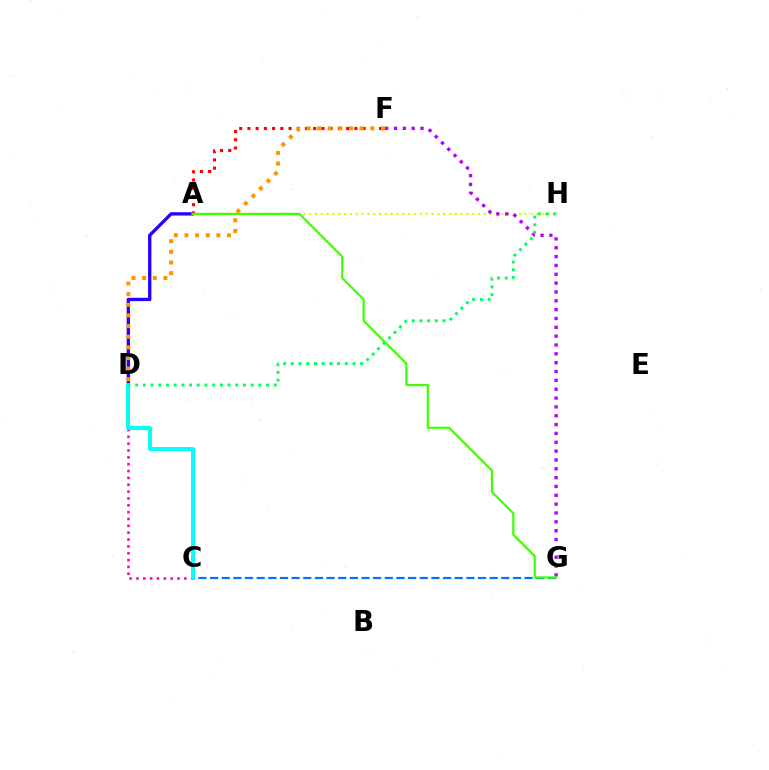{('A', 'D'): [{'color': '#2500ff', 'line_style': 'solid', 'thickness': 2.4}], ('C', 'G'): [{'color': '#0074ff', 'line_style': 'dashed', 'thickness': 1.58}], ('A', 'H'): [{'color': '#d1ff00', 'line_style': 'dotted', 'thickness': 1.58}], ('A', 'F'): [{'color': '#ff0000', 'line_style': 'dotted', 'thickness': 2.24}], ('F', 'G'): [{'color': '#b900ff', 'line_style': 'dotted', 'thickness': 2.4}], ('A', 'G'): [{'color': '#3dff00', 'line_style': 'solid', 'thickness': 1.58}], ('C', 'D'): [{'color': '#ff00ac', 'line_style': 'dotted', 'thickness': 1.86}, {'color': '#00fff6', 'line_style': 'solid', 'thickness': 2.83}], ('D', 'H'): [{'color': '#00ff5c', 'line_style': 'dotted', 'thickness': 2.09}], ('D', 'F'): [{'color': '#ff9400', 'line_style': 'dotted', 'thickness': 2.89}]}